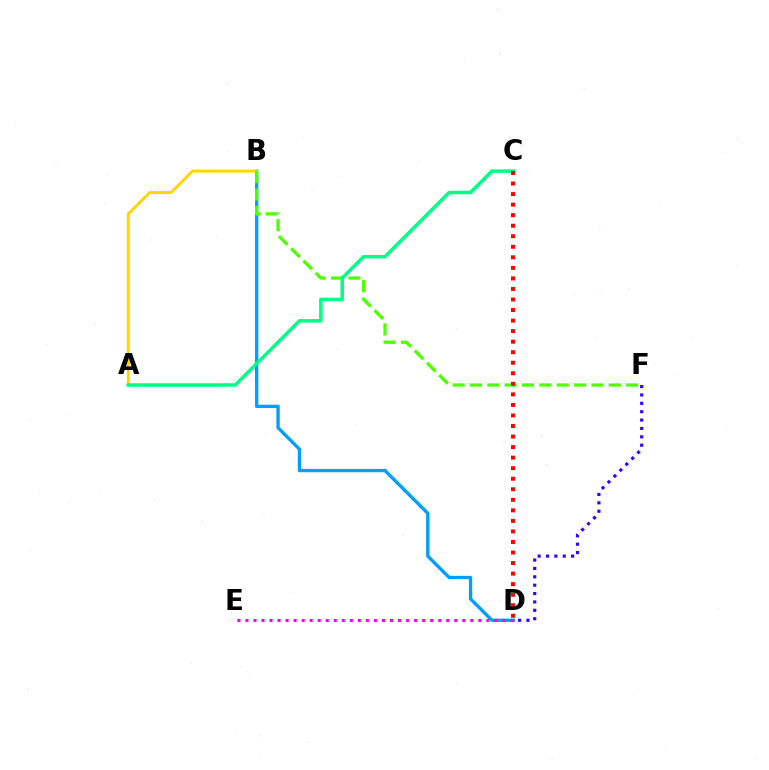{('B', 'D'): [{'color': '#009eff', 'line_style': 'solid', 'thickness': 2.4}], ('D', 'F'): [{'color': '#3700ff', 'line_style': 'dotted', 'thickness': 2.28}], ('A', 'B'): [{'color': '#ffd500', 'line_style': 'solid', 'thickness': 2.09}], ('D', 'E'): [{'color': '#ff00ed', 'line_style': 'dotted', 'thickness': 2.18}], ('B', 'F'): [{'color': '#4fff00', 'line_style': 'dashed', 'thickness': 2.36}], ('A', 'C'): [{'color': '#00ff86', 'line_style': 'solid', 'thickness': 2.52}], ('C', 'D'): [{'color': '#ff0000', 'line_style': 'dotted', 'thickness': 2.86}]}